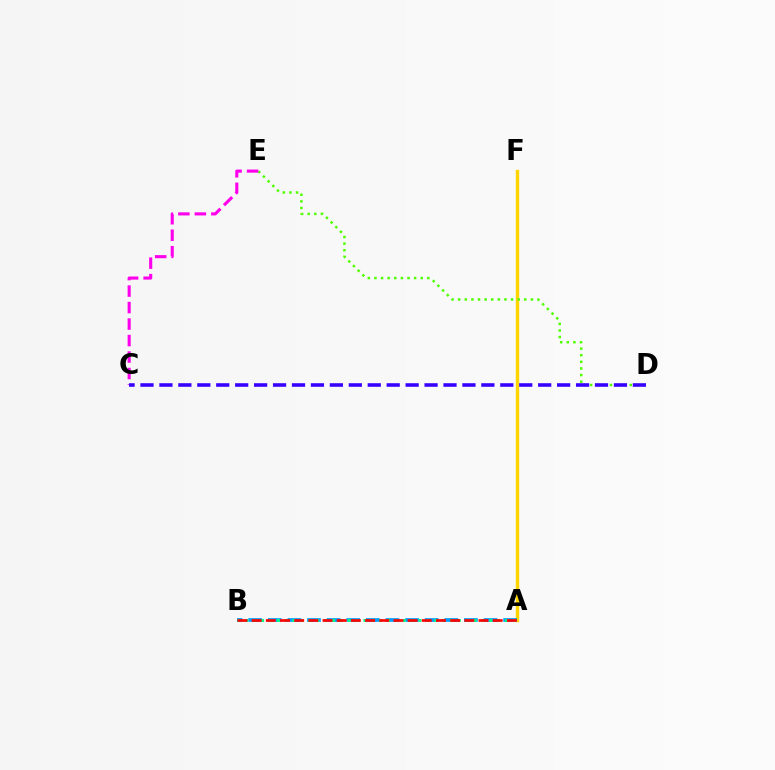{('A', 'F'): [{'color': '#ffd500', 'line_style': 'solid', 'thickness': 2.46}], ('D', 'E'): [{'color': '#4fff00', 'line_style': 'dotted', 'thickness': 1.8}], ('C', 'E'): [{'color': '#ff00ed', 'line_style': 'dashed', 'thickness': 2.24}], ('A', 'B'): [{'color': '#009eff', 'line_style': 'dashed', 'thickness': 2.67}, {'color': '#00ff86', 'line_style': 'dotted', 'thickness': 2.14}, {'color': '#ff0000', 'line_style': 'dashed', 'thickness': 1.93}], ('C', 'D'): [{'color': '#3700ff', 'line_style': 'dashed', 'thickness': 2.57}]}